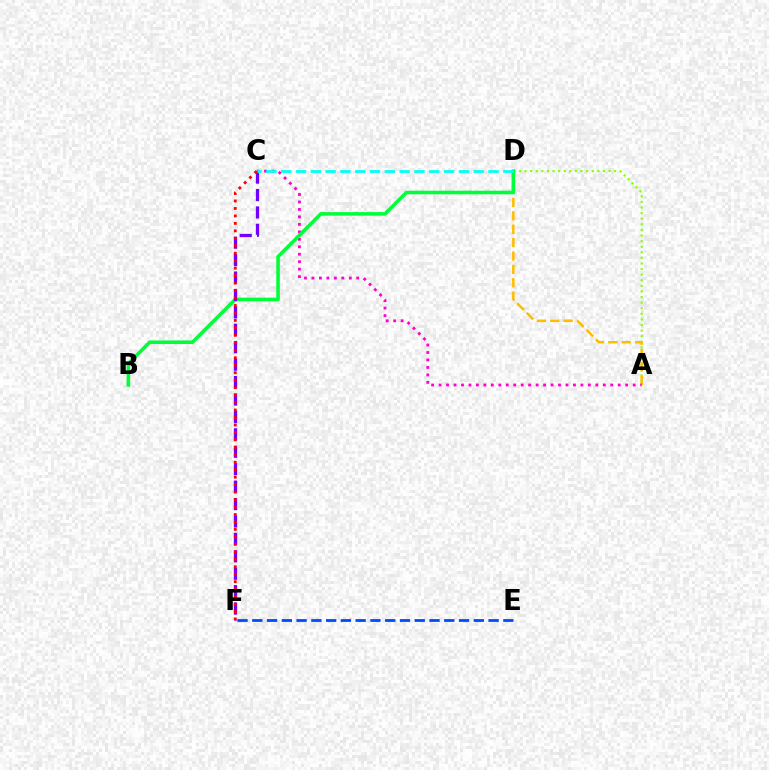{('E', 'F'): [{'color': '#004bff', 'line_style': 'dashed', 'thickness': 2.01}], ('A', 'D'): [{'color': '#84ff00', 'line_style': 'dotted', 'thickness': 1.52}, {'color': '#ffbd00', 'line_style': 'dashed', 'thickness': 1.82}], ('A', 'C'): [{'color': '#ff00cf', 'line_style': 'dotted', 'thickness': 2.03}], ('B', 'D'): [{'color': '#00ff39', 'line_style': 'solid', 'thickness': 2.57}], ('C', 'F'): [{'color': '#7200ff', 'line_style': 'dashed', 'thickness': 2.37}, {'color': '#ff0000', 'line_style': 'dotted', 'thickness': 2.03}], ('C', 'D'): [{'color': '#00fff6', 'line_style': 'dashed', 'thickness': 2.01}]}